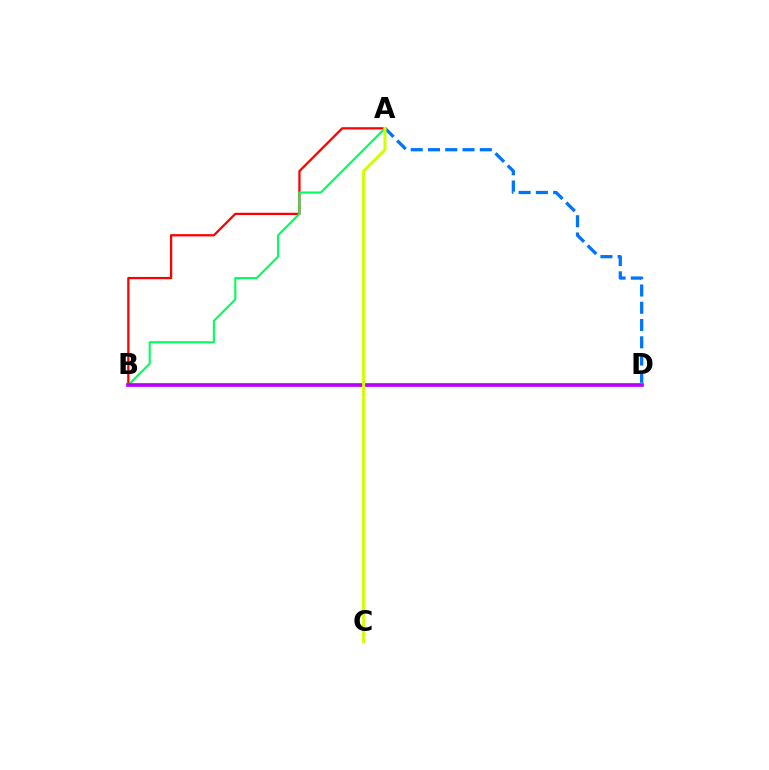{('A', 'B'): [{'color': '#ff0000', 'line_style': 'solid', 'thickness': 1.63}, {'color': '#00ff5c', 'line_style': 'solid', 'thickness': 1.51}], ('A', 'D'): [{'color': '#0074ff', 'line_style': 'dashed', 'thickness': 2.35}], ('B', 'D'): [{'color': '#b900ff', 'line_style': 'solid', 'thickness': 2.66}], ('A', 'C'): [{'color': '#d1ff00', 'line_style': 'solid', 'thickness': 2.19}]}